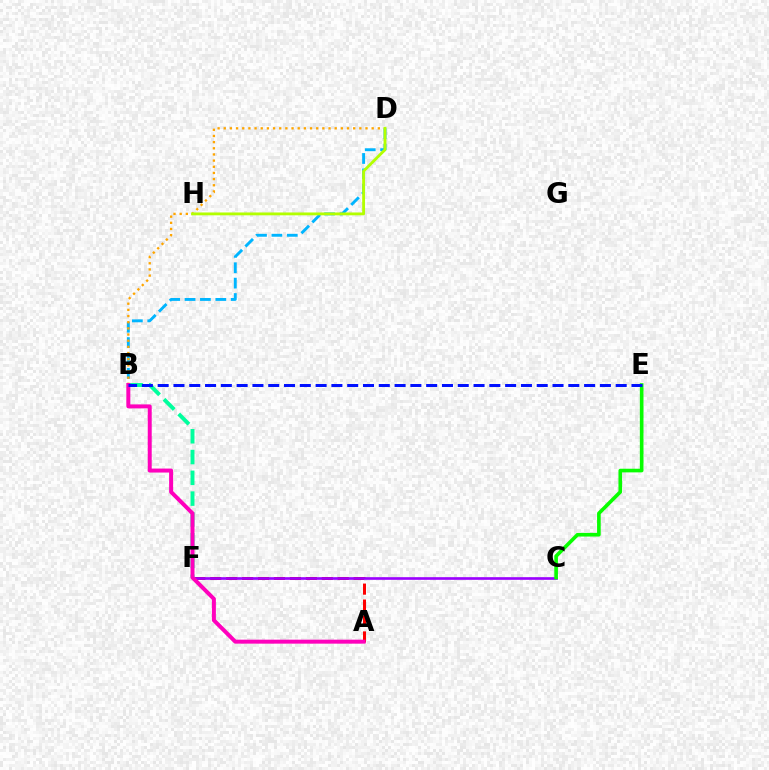{('B', 'F'): [{'color': '#00ff9d', 'line_style': 'dashed', 'thickness': 2.82}], ('A', 'F'): [{'color': '#ff0000', 'line_style': 'dashed', 'thickness': 2.17}], ('C', 'F'): [{'color': '#9b00ff', 'line_style': 'solid', 'thickness': 1.91}], ('B', 'D'): [{'color': '#00b5ff', 'line_style': 'dashed', 'thickness': 2.09}, {'color': '#ffa500', 'line_style': 'dotted', 'thickness': 1.67}], ('C', 'E'): [{'color': '#08ff00', 'line_style': 'solid', 'thickness': 2.62}], ('D', 'H'): [{'color': '#b3ff00', 'line_style': 'solid', 'thickness': 2.04}], ('A', 'B'): [{'color': '#ff00bd', 'line_style': 'solid', 'thickness': 2.86}], ('B', 'E'): [{'color': '#0010ff', 'line_style': 'dashed', 'thickness': 2.15}]}